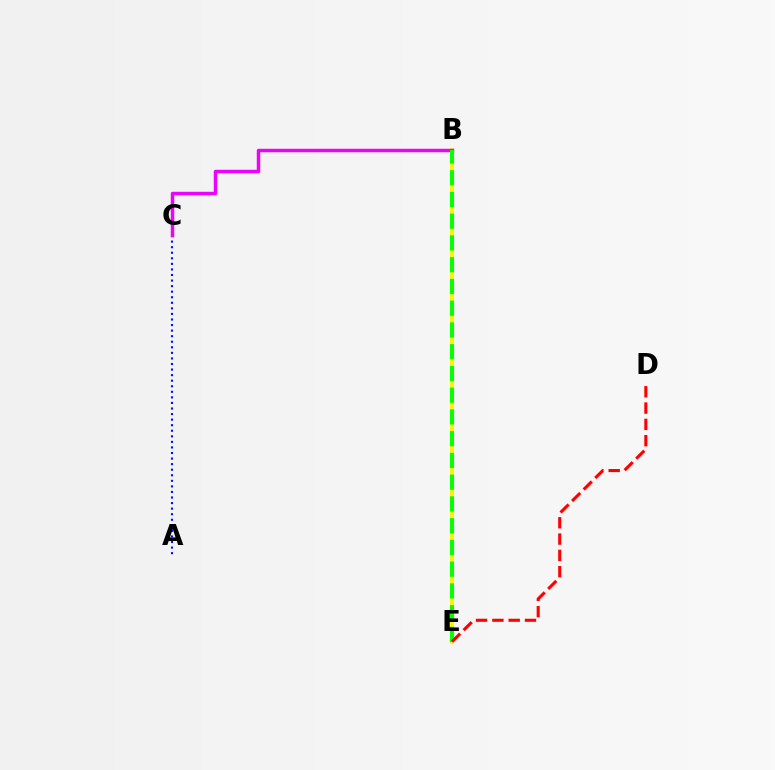{('A', 'C'): [{'color': '#0010ff', 'line_style': 'dotted', 'thickness': 1.51}], ('B', 'E'): [{'color': '#00fff6', 'line_style': 'dashed', 'thickness': 2.7}, {'color': '#fcf500', 'line_style': 'solid', 'thickness': 2.8}, {'color': '#08ff00', 'line_style': 'dashed', 'thickness': 2.95}], ('B', 'C'): [{'color': '#ee00ff', 'line_style': 'solid', 'thickness': 2.49}], ('D', 'E'): [{'color': '#ff0000', 'line_style': 'dashed', 'thickness': 2.22}]}